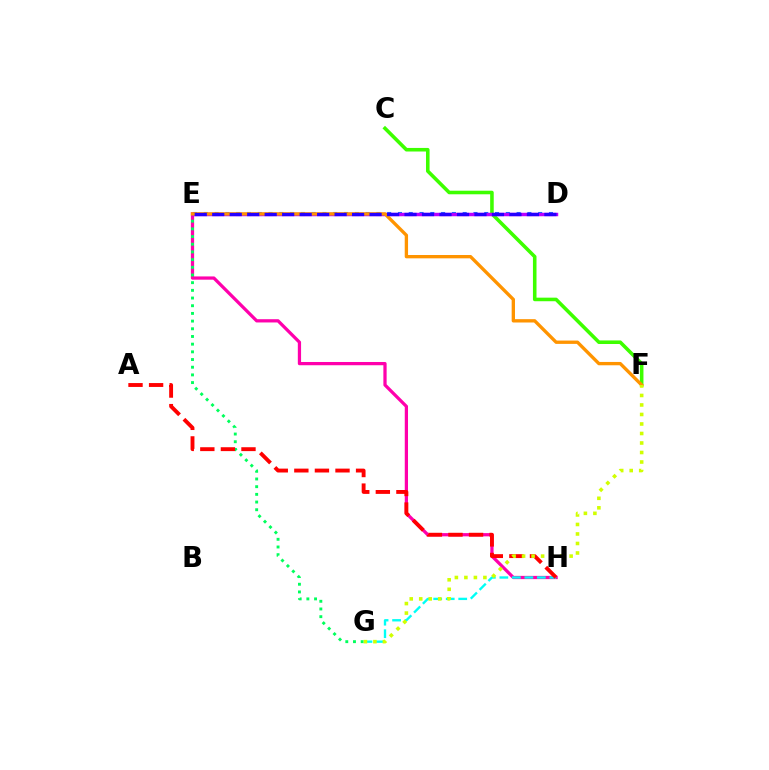{('D', 'E'): [{'color': '#0074ff', 'line_style': 'dotted', 'thickness': 2.93}, {'color': '#b900ff', 'line_style': 'solid', 'thickness': 2.49}, {'color': '#2500ff', 'line_style': 'dashed', 'thickness': 2.37}], ('E', 'H'): [{'color': '#ff00ac', 'line_style': 'solid', 'thickness': 2.34}], ('E', 'G'): [{'color': '#00ff5c', 'line_style': 'dotted', 'thickness': 2.09}], ('G', 'H'): [{'color': '#00fff6', 'line_style': 'dashed', 'thickness': 1.7}], ('C', 'F'): [{'color': '#3dff00', 'line_style': 'solid', 'thickness': 2.57}], ('E', 'F'): [{'color': '#ff9400', 'line_style': 'solid', 'thickness': 2.4}], ('A', 'H'): [{'color': '#ff0000', 'line_style': 'dashed', 'thickness': 2.8}], ('F', 'G'): [{'color': '#d1ff00', 'line_style': 'dotted', 'thickness': 2.58}]}